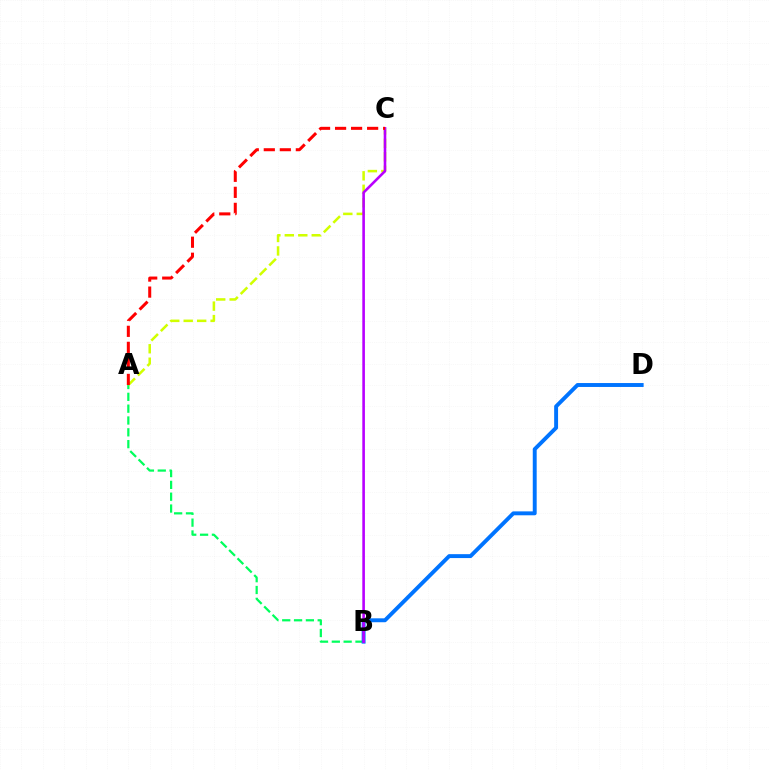{('A', 'B'): [{'color': '#00ff5c', 'line_style': 'dashed', 'thickness': 1.61}], ('A', 'C'): [{'color': '#d1ff00', 'line_style': 'dashed', 'thickness': 1.83}, {'color': '#ff0000', 'line_style': 'dashed', 'thickness': 2.18}], ('B', 'D'): [{'color': '#0074ff', 'line_style': 'solid', 'thickness': 2.82}], ('B', 'C'): [{'color': '#b900ff', 'line_style': 'solid', 'thickness': 1.88}]}